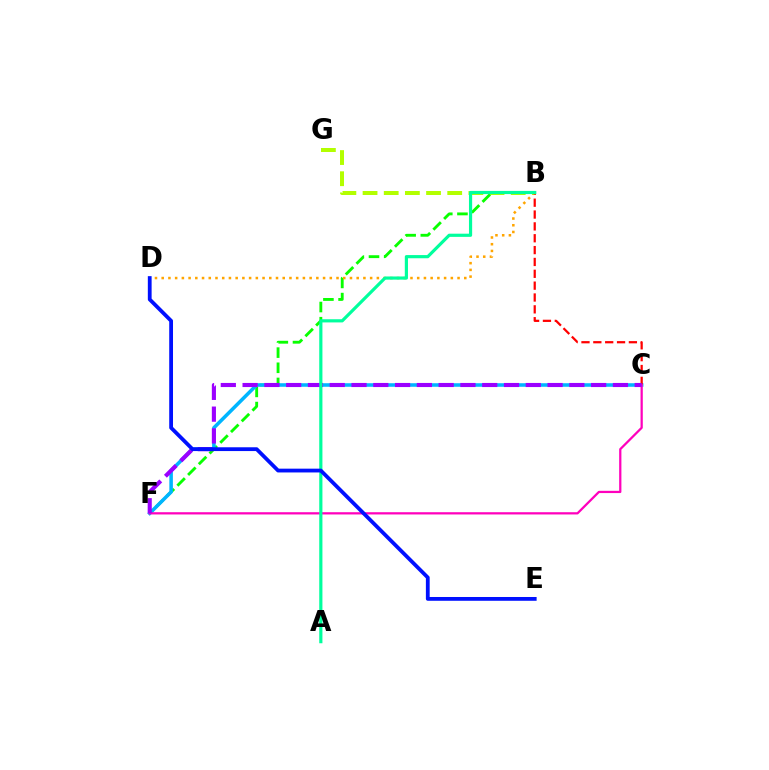{('B', 'G'): [{'color': '#b3ff00', 'line_style': 'dashed', 'thickness': 2.88}], ('B', 'F'): [{'color': '#08ff00', 'line_style': 'dashed', 'thickness': 2.06}], ('C', 'F'): [{'color': '#00b5ff', 'line_style': 'solid', 'thickness': 2.56}, {'color': '#ff00bd', 'line_style': 'solid', 'thickness': 1.62}, {'color': '#9b00ff', 'line_style': 'dashed', 'thickness': 2.96}], ('B', 'C'): [{'color': '#ff0000', 'line_style': 'dashed', 'thickness': 1.61}], ('B', 'D'): [{'color': '#ffa500', 'line_style': 'dotted', 'thickness': 1.83}], ('A', 'B'): [{'color': '#00ff9d', 'line_style': 'solid', 'thickness': 2.29}], ('D', 'E'): [{'color': '#0010ff', 'line_style': 'solid', 'thickness': 2.73}]}